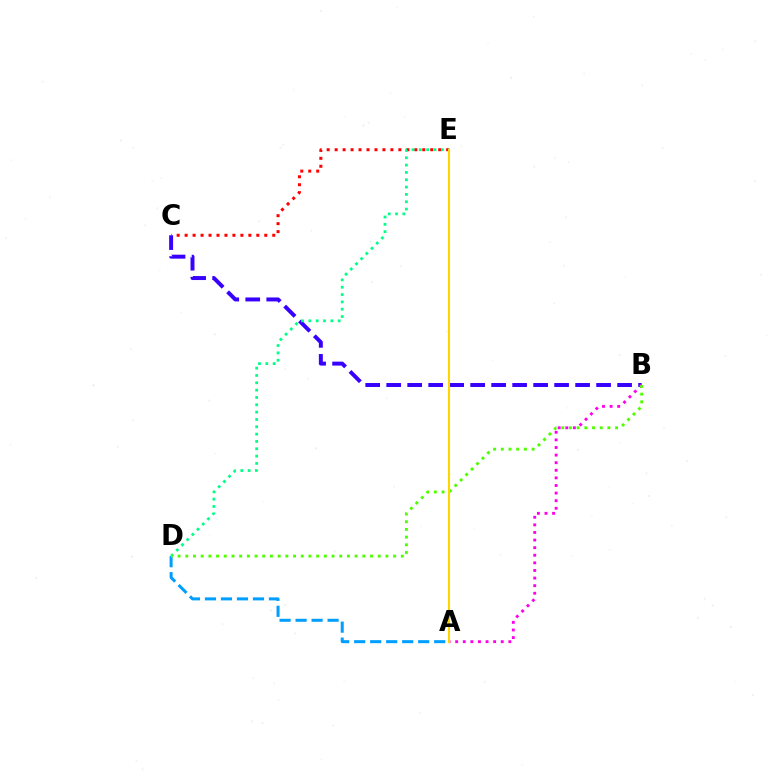{('B', 'C'): [{'color': '#3700ff', 'line_style': 'dashed', 'thickness': 2.85}], ('A', 'B'): [{'color': '#ff00ed', 'line_style': 'dotted', 'thickness': 2.06}], ('A', 'D'): [{'color': '#009eff', 'line_style': 'dashed', 'thickness': 2.17}], ('C', 'E'): [{'color': '#ff0000', 'line_style': 'dotted', 'thickness': 2.16}], ('D', 'E'): [{'color': '#00ff86', 'line_style': 'dotted', 'thickness': 1.99}], ('B', 'D'): [{'color': '#4fff00', 'line_style': 'dotted', 'thickness': 2.09}], ('A', 'E'): [{'color': '#ffd500', 'line_style': 'solid', 'thickness': 1.51}]}